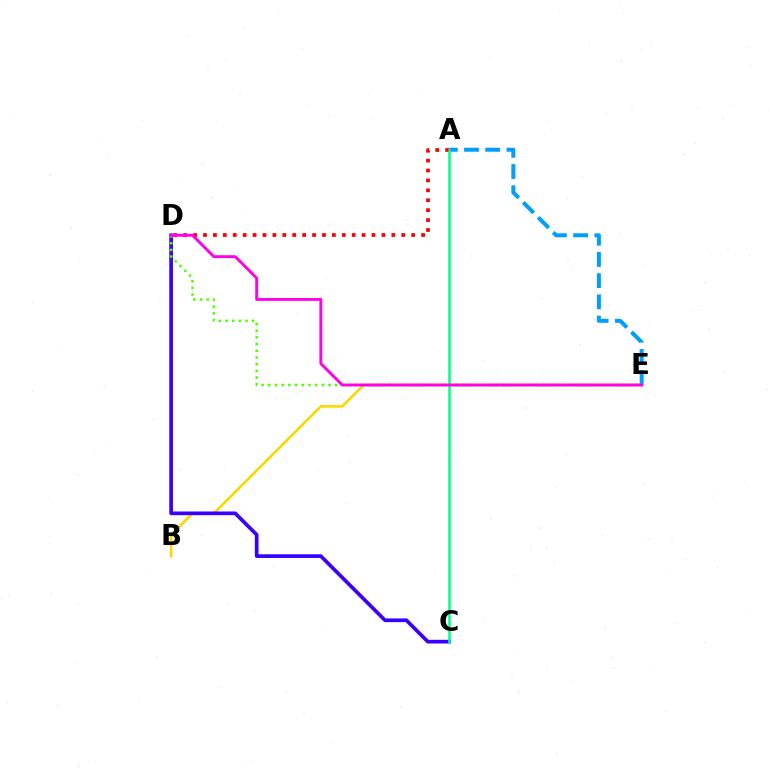{('A', 'E'): [{'color': '#009eff', 'line_style': 'dashed', 'thickness': 2.88}], ('B', 'E'): [{'color': '#ffd500', 'line_style': 'solid', 'thickness': 1.87}], ('C', 'D'): [{'color': '#3700ff', 'line_style': 'solid', 'thickness': 2.66}], ('A', 'D'): [{'color': '#ff0000', 'line_style': 'dotted', 'thickness': 2.69}], ('D', 'E'): [{'color': '#4fff00', 'line_style': 'dotted', 'thickness': 1.82}, {'color': '#ff00ed', 'line_style': 'solid', 'thickness': 2.08}], ('A', 'C'): [{'color': '#00ff86', 'line_style': 'solid', 'thickness': 1.8}]}